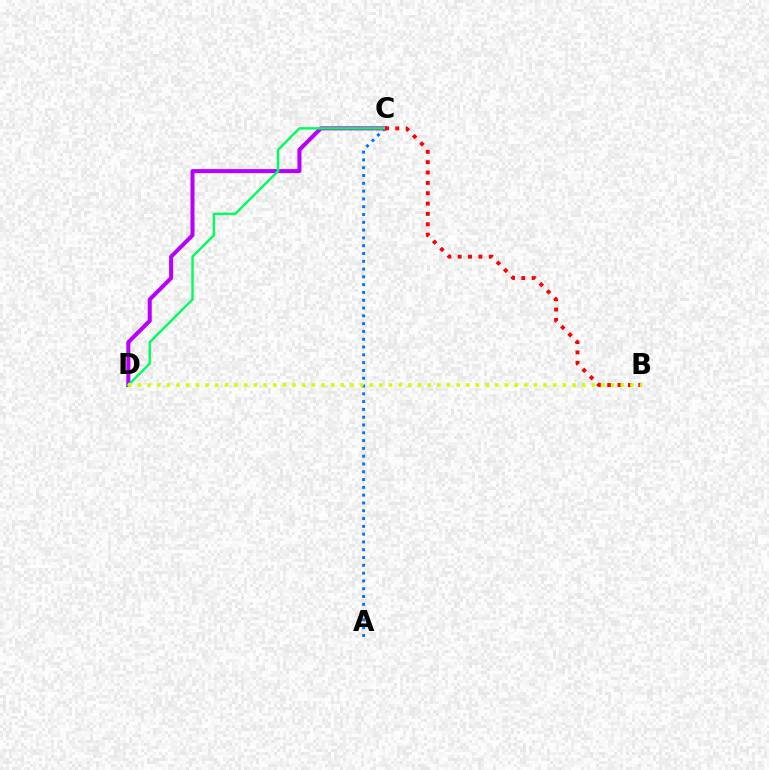{('A', 'C'): [{'color': '#0074ff', 'line_style': 'dotted', 'thickness': 2.12}], ('C', 'D'): [{'color': '#b900ff', 'line_style': 'solid', 'thickness': 2.9}, {'color': '#00ff5c', 'line_style': 'solid', 'thickness': 1.76}], ('B', 'C'): [{'color': '#ff0000', 'line_style': 'dotted', 'thickness': 2.81}], ('B', 'D'): [{'color': '#d1ff00', 'line_style': 'dotted', 'thickness': 2.62}]}